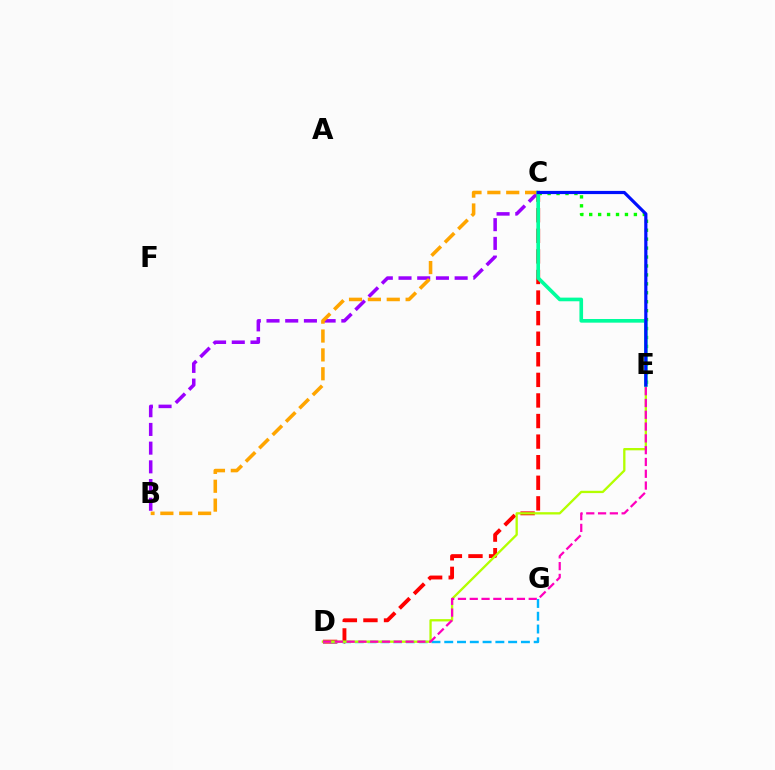{('C', 'D'): [{'color': '#ff0000', 'line_style': 'dashed', 'thickness': 2.8}], ('D', 'G'): [{'color': '#00b5ff', 'line_style': 'dashed', 'thickness': 1.74}], ('C', 'E'): [{'color': '#08ff00', 'line_style': 'dotted', 'thickness': 2.43}, {'color': '#00ff9d', 'line_style': 'solid', 'thickness': 2.63}, {'color': '#0010ff', 'line_style': 'solid', 'thickness': 2.29}], ('D', 'E'): [{'color': '#b3ff00', 'line_style': 'solid', 'thickness': 1.67}, {'color': '#ff00bd', 'line_style': 'dashed', 'thickness': 1.6}], ('B', 'C'): [{'color': '#9b00ff', 'line_style': 'dashed', 'thickness': 2.54}, {'color': '#ffa500', 'line_style': 'dashed', 'thickness': 2.56}]}